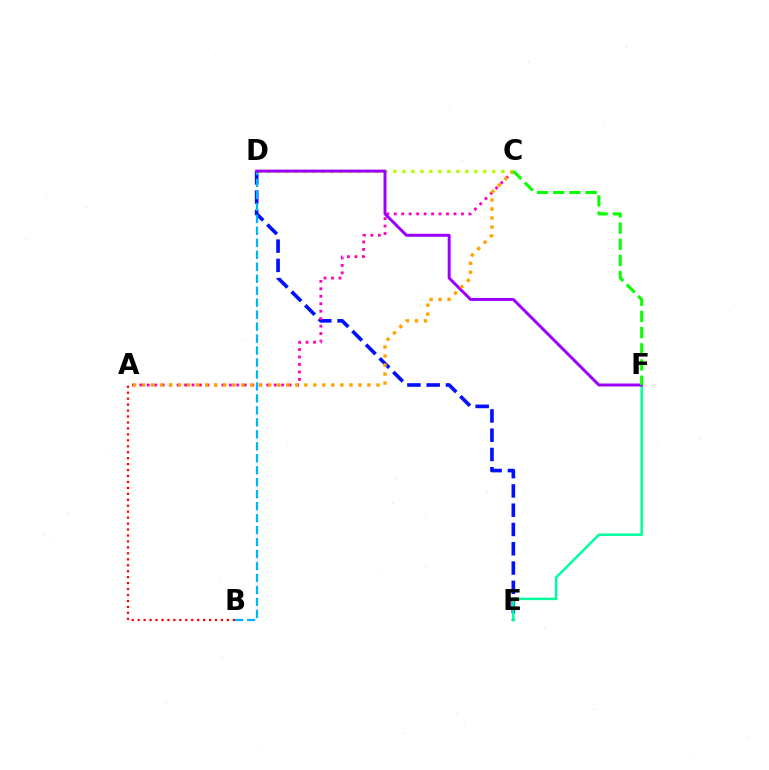{('D', 'E'): [{'color': '#0010ff', 'line_style': 'dashed', 'thickness': 2.62}], ('A', 'C'): [{'color': '#ff00bd', 'line_style': 'dotted', 'thickness': 2.03}, {'color': '#ffa500', 'line_style': 'dotted', 'thickness': 2.45}], ('A', 'B'): [{'color': '#ff0000', 'line_style': 'dotted', 'thickness': 1.62}], ('C', 'D'): [{'color': '#b3ff00', 'line_style': 'dotted', 'thickness': 2.44}], ('B', 'D'): [{'color': '#00b5ff', 'line_style': 'dashed', 'thickness': 1.63}], ('E', 'F'): [{'color': '#00ff9d', 'line_style': 'solid', 'thickness': 1.8}], ('D', 'F'): [{'color': '#9b00ff', 'line_style': 'solid', 'thickness': 2.13}], ('C', 'F'): [{'color': '#08ff00', 'line_style': 'dashed', 'thickness': 2.2}]}